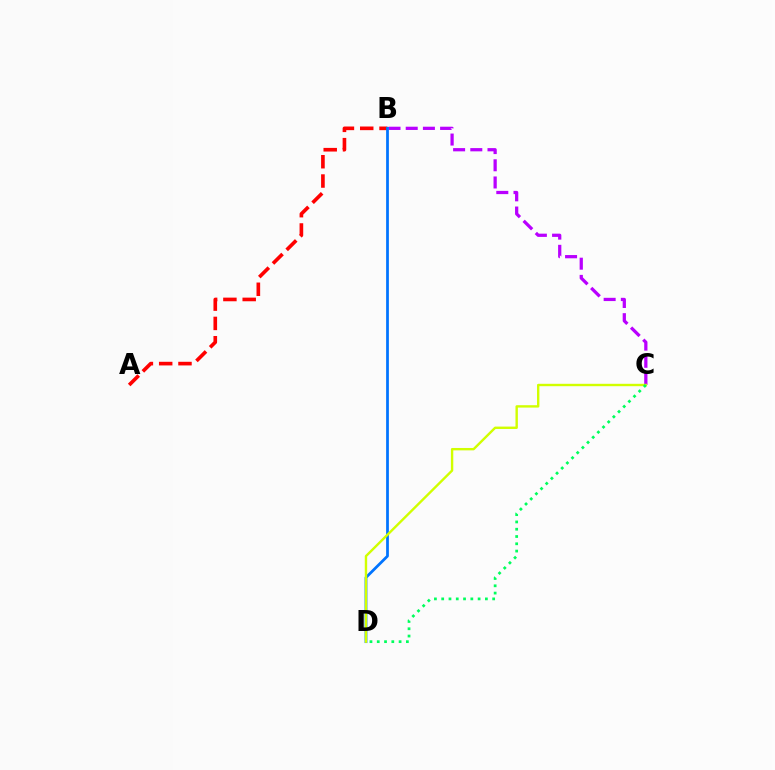{('A', 'B'): [{'color': '#ff0000', 'line_style': 'dashed', 'thickness': 2.62}], ('B', 'C'): [{'color': '#b900ff', 'line_style': 'dashed', 'thickness': 2.34}], ('B', 'D'): [{'color': '#0074ff', 'line_style': 'solid', 'thickness': 1.99}], ('C', 'D'): [{'color': '#d1ff00', 'line_style': 'solid', 'thickness': 1.72}, {'color': '#00ff5c', 'line_style': 'dotted', 'thickness': 1.98}]}